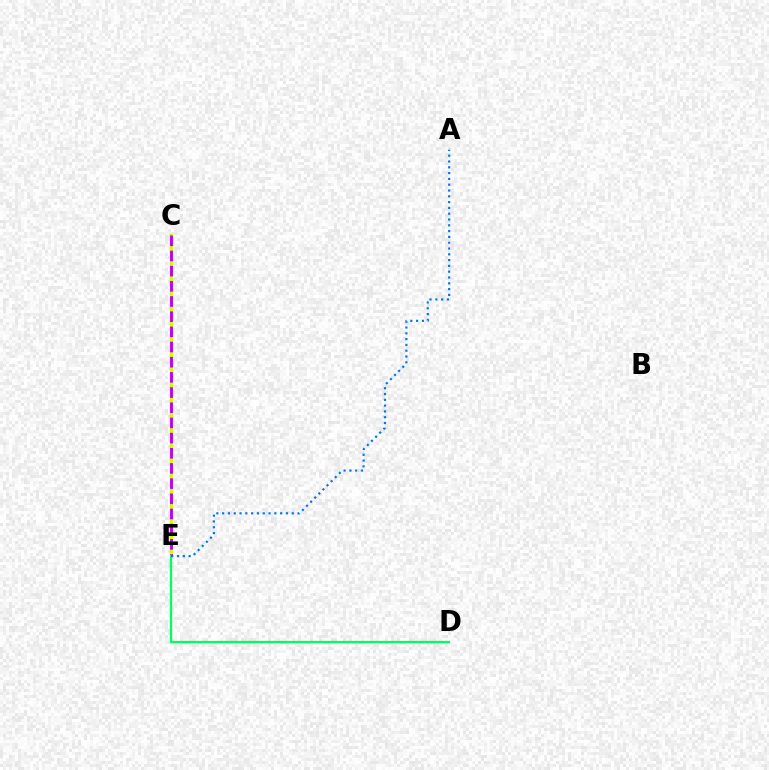{('C', 'E'): [{'color': '#ff0000', 'line_style': 'solid', 'thickness': 1.51}, {'color': '#d1ff00', 'line_style': 'solid', 'thickness': 2.12}, {'color': '#b900ff', 'line_style': 'dashed', 'thickness': 2.06}], ('D', 'E'): [{'color': '#00ff5c', 'line_style': 'solid', 'thickness': 1.64}], ('A', 'E'): [{'color': '#0074ff', 'line_style': 'dotted', 'thickness': 1.58}]}